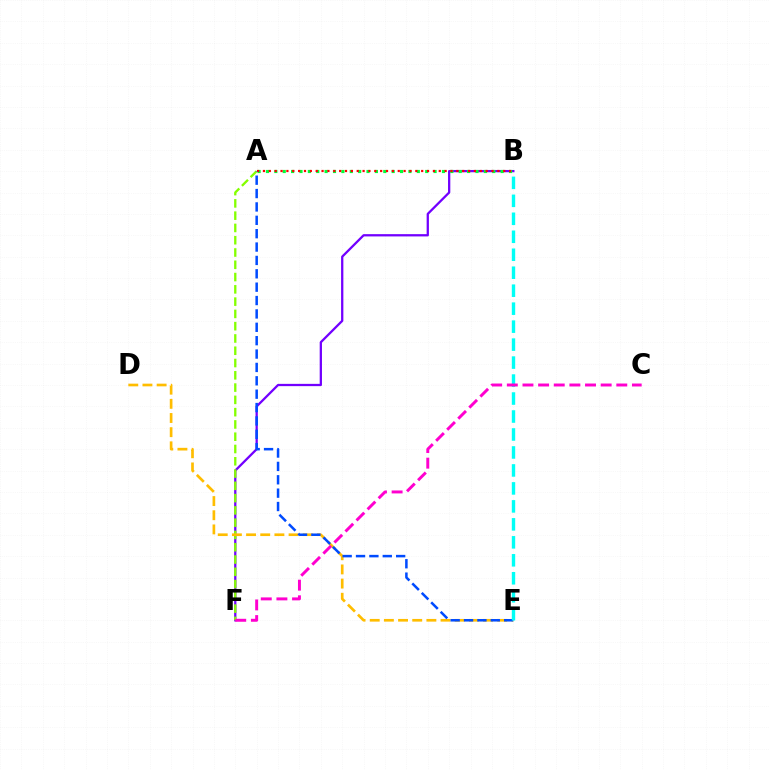{('B', 'F'): [{'color': '#7200ff', 'line_style': 'solid', 'thickness': 1.64}], ('A', 'F'): [{'color': '#84ff00', 'line_style': 'dashed', 'thickness': 1.67}], ('D', 'E'): [{'color': '#ffbd00', 'line_style': 'dashed', 'thickness': 1.92}], ('A', 'B'): [{'color': '#00ff39', 'line_style': 'dotted', 'thickness': 2.28}, {'color': '#ff0000', 'line_style': 'dotted', 'thickness': 1.59}], ('A', 'E'): [{'color': '#004bff', 'line_style': 'dashed', 'thickness': 1.82}], ('B', 'E'): [{'color': '#00fff6', 'line_style': 'dashed', 'thickness': 2.44}], ('C', 'F'): [{'color': '#ff00cf', 'line_style': 'dashed', 'thickness': 2.12}]}